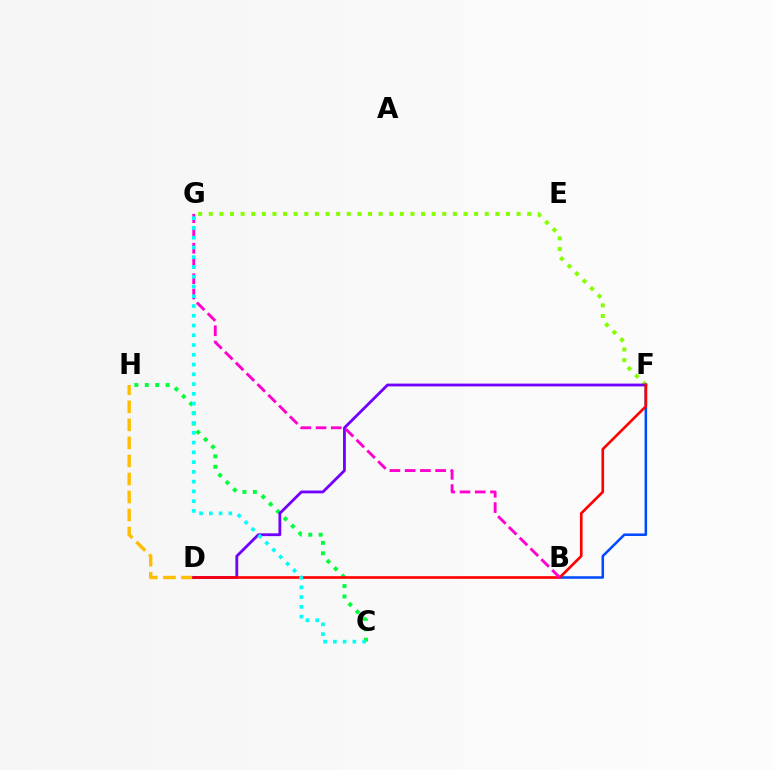{('B', 'F'): [{'color': '#004bff', 'line_style': 'solid', 'thickness': 1.83}], ('F', 'G'): [{'color': '#84ff00', 'line_style': 'dotted', 'thickness': 2.88}], ('D', 'H'): [{'color': '#ffbd00', 'line_style': 'dashed', 'thickness': 2.45}], ('C', 'H'): [{'color': '#00ff39', 'line_style': 'dotted', 'thickness': 2.83}], ('D', 'F'): [{'color': '#7200ff', 'line_style': 'solid', 'thickness': 2.02}, {'color': '#ff0000', 'line_style': 'solid', 'thickness': 1.91}], ('B', 'G'): [{'color': '#ff00cf', 'line_style': 'dashed', 'thickness': 2.07}], ('C', 'G'): [{'color': '#00fff6', 'line_style': 'dotted', 'thickness': 2.65}]}